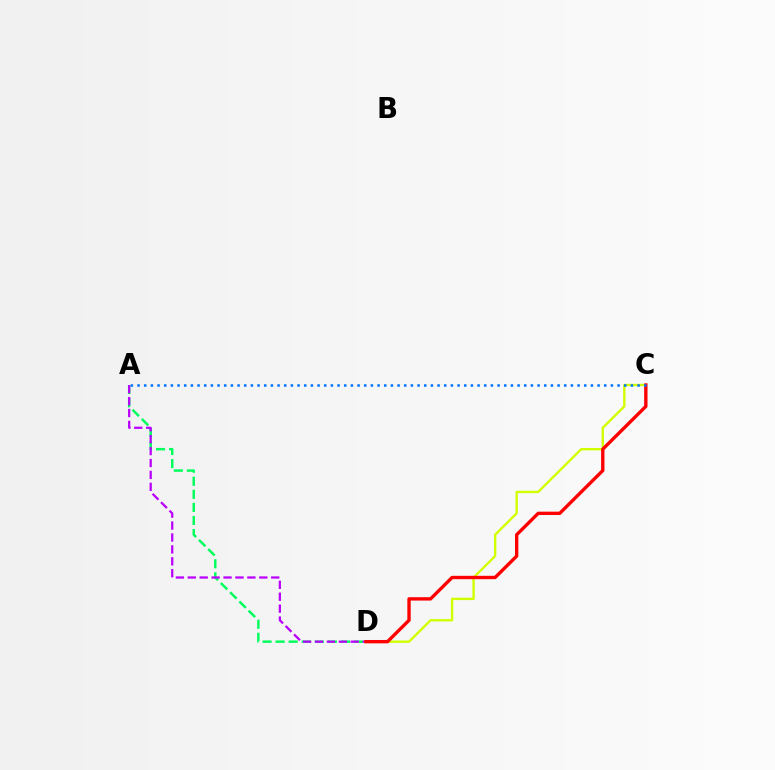{('A', 'D'): [{'color': '#00ff5c', 'line_style': 'dashed', 'thickness': 1.77}, {'color': '#b900ff', 'line_style': 'dashed', 'thickness': 1.62}], ('C', 'D'): [{'color': '#d1ff00', 'line_style': 'solid', 'thickness': 1.71}, {'color': '#ff0000', 'line_style': 'solid', 'thickness': 2.42}], ('A', 'C'): [{'color': '#0074ff', 'line_style': 'dotted', 'thickness': 1.81}]}